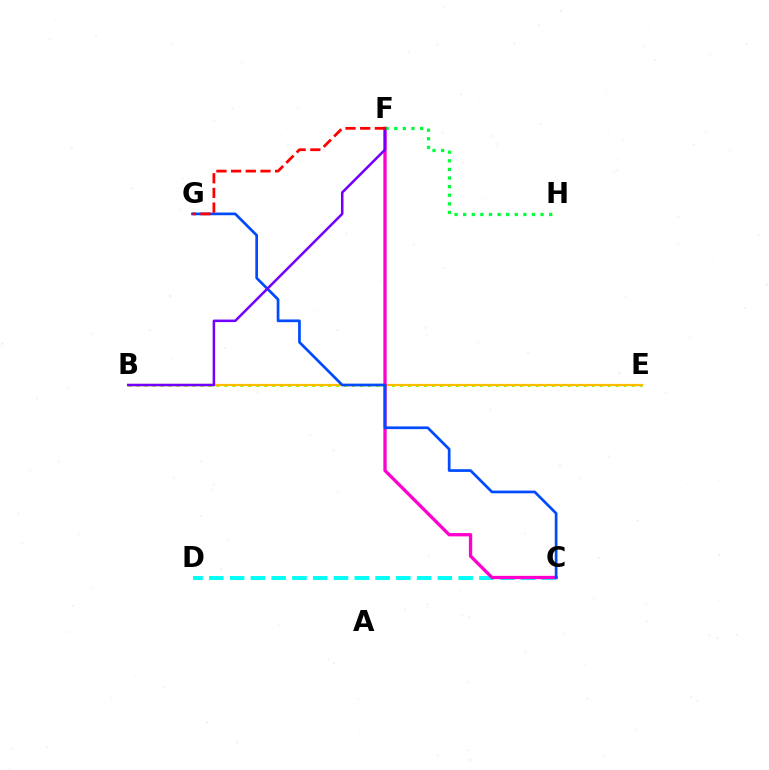{('B', 'E'): [{'color': '#84ff00', 'line_style': 'dotted', 'thickness': 2.17}, {'color': '#ffbd00', 'line_style': 'solid', 'thickness': 1.59}], ('C', 'D'): [{'color': '#00fff6', 'line_style': 'dashed', 'thickness': 2.82}], ('C', 'F'): [{'color': '#ff00cf', 'line_style': 'solid', 'thickness': 2.38}], ('C', 'G'): [{'color': '#004bff', 'line_style': 'solid', 'thickness': 1.95}], ('F', 'H'): [{'color': '#00ff39', 'line_style': 'dotted', 'thickness': 2.34}], ('B', 'F'): [{'color': '#7200ff', 'line_style': 'solid', 'thickness': 1.82}], ('F', 'G'): [{'color': '#ff0000', 'line_style': 'dashed', 'thickness': 1.99}]}